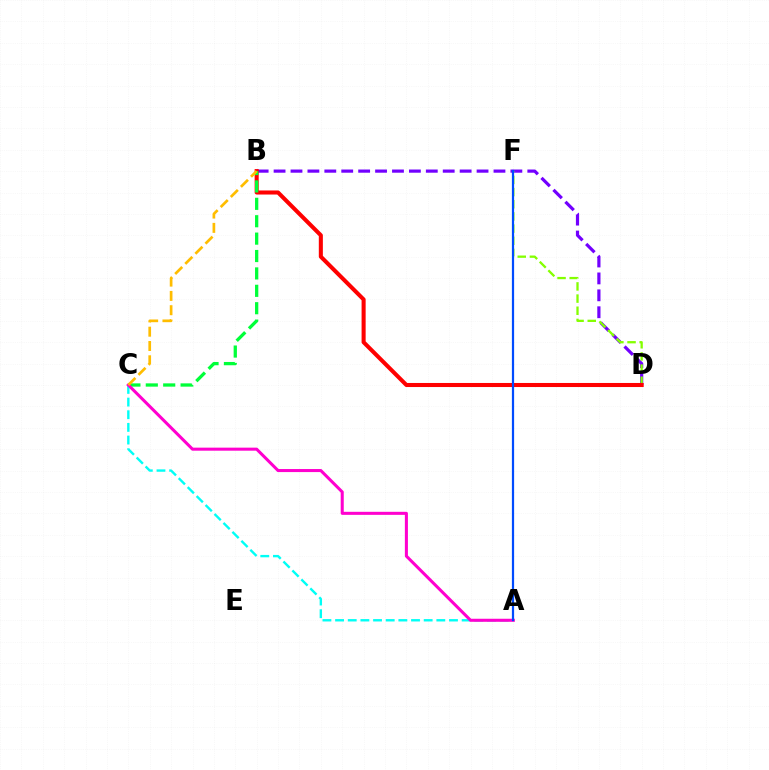{('B', 'D'): [{'color': '#7200ff', 'line_style': 'dashed', 'thickness': 2.3}, {'color': '#ff0000', 'line_style': 'solid', 'thickness': 2.92}], ('A', 'C'): [{'color': '#00fff6', 'line_style': 'dashed', 'thickness': 1.72}, {'color': '#ff00cf', 'line_style': 'solid', 'thickness': 2.19}], ('D', 'F'): [{'color': '#84ff00', 'line_style': 'dashed', 'thickness': 1.65}], ('B', 'C'): [{'color': '#00ff39', 'line_style': 'dashed', 'thickness': 2.36}, {'color': '#ffbd00', 'line_style': 'dashed', 'thickness': 1.94}], ('A', 'F'): [{'color': '#004bff', 'line_style': 'solid', 'thickness': 1.6}]}